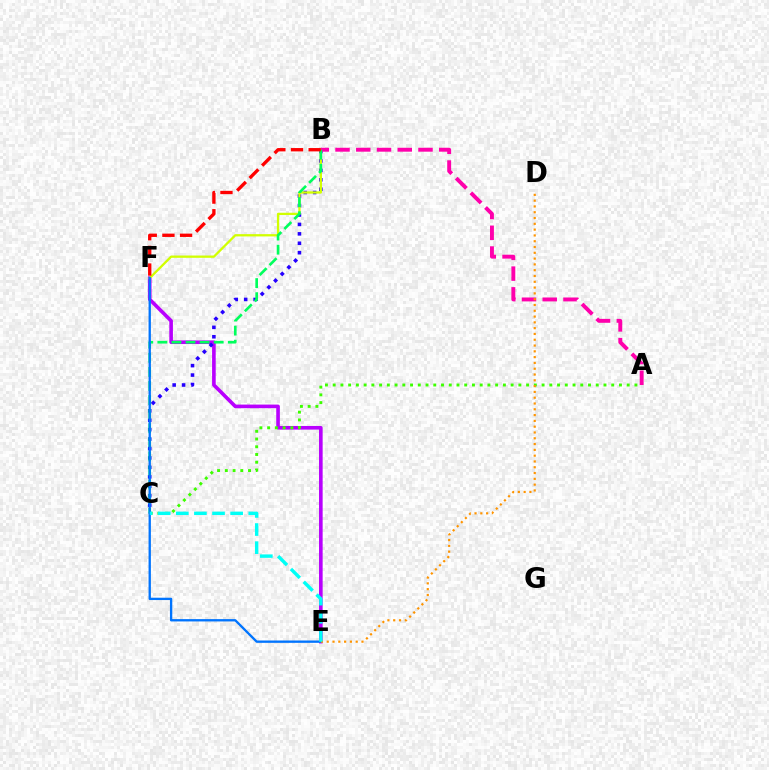{('E', 'F'): [{'color': '#b900ff', 'line_style': 'solid', 'thickness': 2.61}, {'color': '#0074ff', 'line_style': 'solid', 'thickness': 1.68}], ('B', 'C'): [{'color': '#2500ff', 'line_style': 'dotted', 'thickness': 2.56}, {'color': '#00ff5c', 'line_style': 'dashed', 'thickness': 1.91}], ('B', 'F'): [{'color': '#d1ff00', 'line_style': 'solid', 'thickness': 1.64}, {'color': '#ff0000', 'line_style': 'dashed', 'thickness': 2.4}], ('A', 'C'): [{'color': '#3dff00', 'line_style': 'dotted', 'thickness': 2.1}], ('A', 'B'): [{'color': '#ff00ac', 'line_style': 'dashed', 'thickness': 2.82}], ('D', 'E'): [{'color': '#ff9400', 'line_style': 'dotted', 'thickness': 1.57}], ('C', 'E'): [{'color': '#00fff6', 'line_style': 'dashed', 'thickness': 2.46}]}